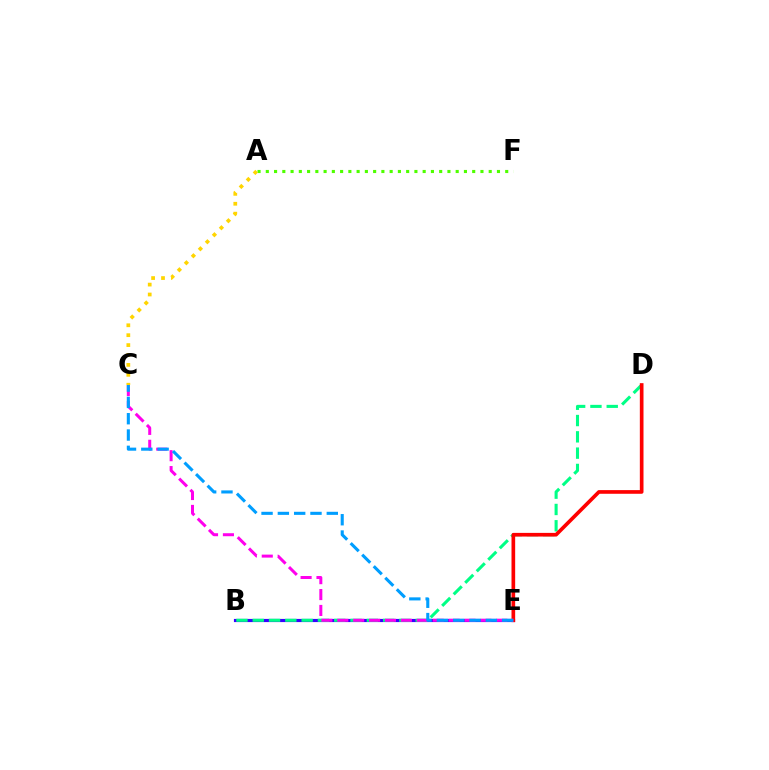{('B', 'E'): [{'color': '#3700ff', 'line_style': 'solid', 'thickness': 2.28}], ('A', 'F'): [{'color': '#4fff00', 'line_style': 'dotted', 'thickness': 2.24}], ('B', 'D'): [{'color': '#00ff86', 'line_style': 'dashed', 'thickness': 2.21}], ('D', 'E'): [{'color': '#ff0000', 'line_style': 'solid', 'thickness': 2.64}], ('C', 'E'): [{'color': '#ff00ed', 'line_style': 'dashed', 'thickness': 2.16}, {'color': '#009eff', 'line_style': 'dashed', 'thickness': 2.22}], ('A', 'C'): [{'color': '#ffd500', 'line_style': 'dotted', 'thickness': 2.69}]}